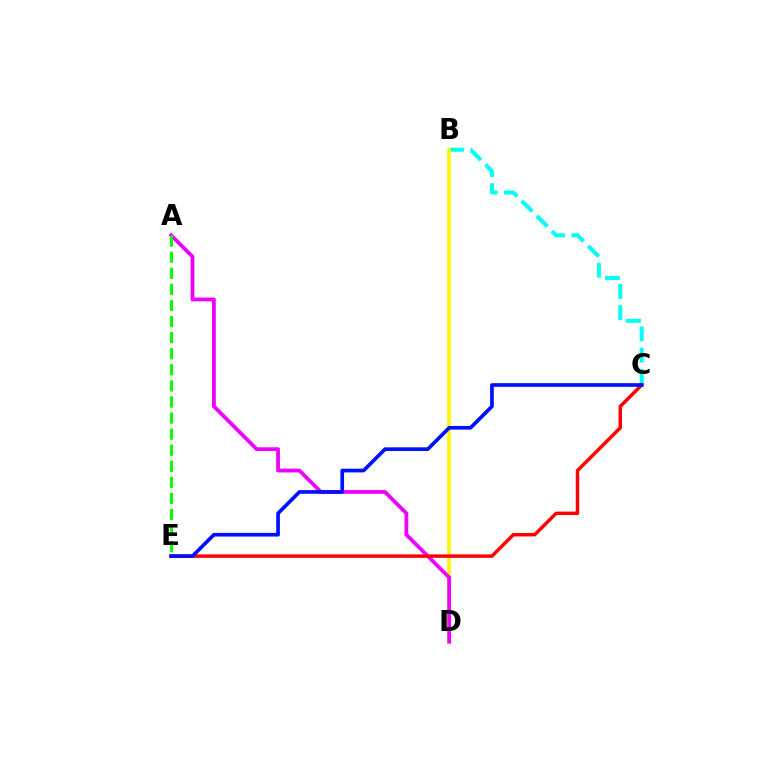{('B', 'C'): [{'color': '#00fff6', 'line_style': 'dashed', 'thickness': 2.89}], ('B', 'D'): [{'color': '#fcf500', 'line_style': 'solid', 'thickness': 2.59}], ('A', 'D'): [{'color': '#ee00ff', 'line_style': 'solid', 'thickness': 2.72}], ('C', 'E'): [{'color': '#ff0000', 'line_style': 'solid', 'thickness': 2.49}, {'color': '#0010ff', 'line_style': 'solid', 'thickness': 2.65}], ('A', 'E'): [{'color': '#08ff00', 'line_style': 'dashed', 'thickness': 2.18}]}